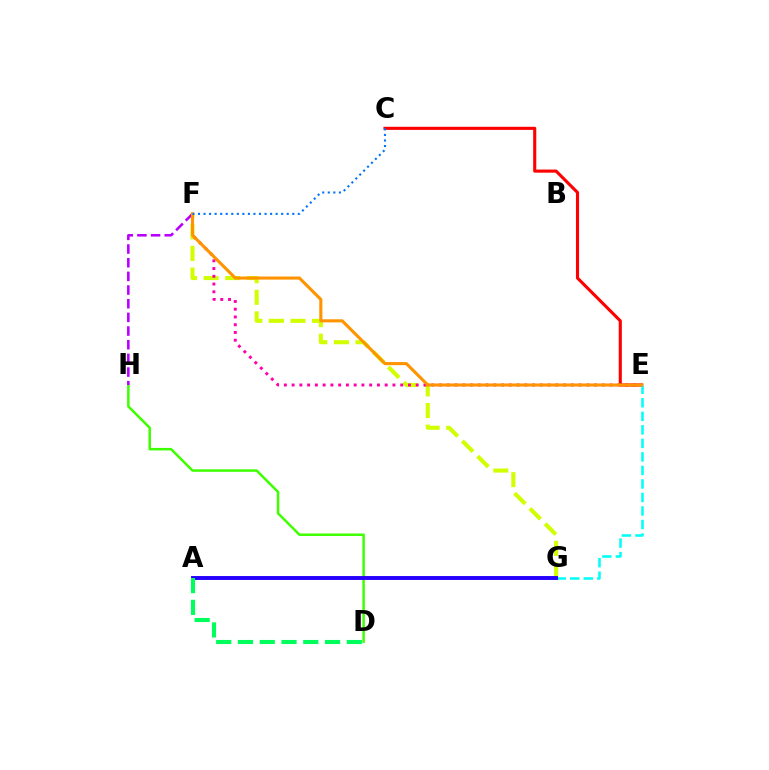{('C', 'E'): [{'color': '#ff0000', 'line_style': 'solid', 'thickness': 2.23}], ('F', 'G'): [{'color': '#d1ff00', 'line_style': 'dashed', 'thickness': 2.93}], ('D', 'H'): [{'color': '#3dff00', 'line_style': 'solid', 'thickness': 1.79}], ('E', 'F'): [{'color': '#ff00ac', 'line_style': 'dotted', 'thickness': 2.11}, {'color': '#ff9400', 'line_style': 'solid', 'thickness': 2.23}], ('F', 'H'): [{'color': '#b900ff', 'line_style': 'dashed', 'thickness': 1.86}], ('E', 'G'): [{'color': '#00fff6', 'line_style': 'dashed', 'thickness': 1.84}], ('A', 'G'): [{'color': '#2500ff', 'line_style': 'solid', 'thickness': 2.82}], ('C', 'F'): [{'color': '#0074ff', 'line_style': 'dotted', 'thickness': 1.51}], ('A', 'D'): [{'color': '#00ff5c', 'line_style': 'dashed', 'thickness': 2.96}]}